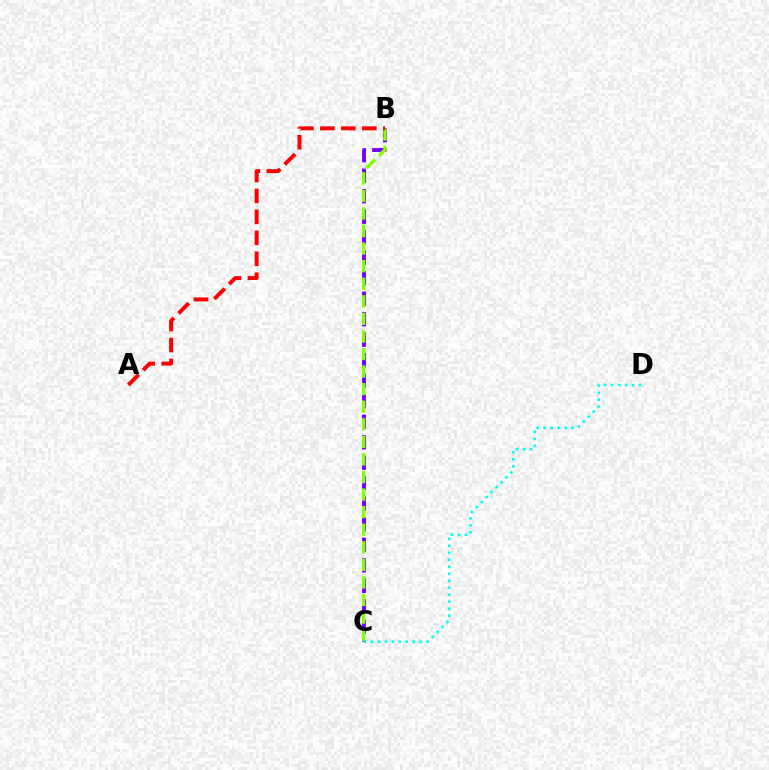{('B', 'C'): [{'color': '#7200ff', 'line_style': 'dashed', 'thickness': 2.79}, {'color': '#84ff00', 'line_style': 'dashed', 'thickness': 2.39}], ('A', 'B'): [{'color': '#ff0000', 'line_style': 'dashed', 'thickness': 2.85}], ('C', 'D'): [{'color': '#00fff6', 'line_style': 'dotted', 'thickness': 1.9}]}